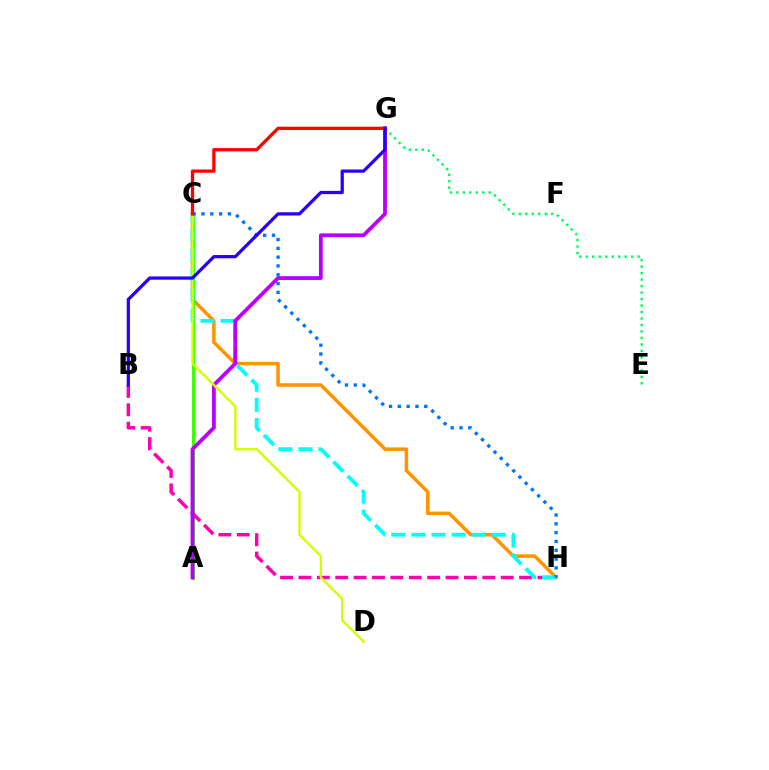{('C', 'H'): [{'color': '#ff9400', 'line_style': 'solid', 'thickness': 2.53}, {'color': '#00fff6', 'line_style': 'dashed', 'thickness': 2.73}, {'color': '#0074ff', 'line_style': 'dotted', 'thickness': 2.4}], ('A', 'C'): [{'color': '#3dff00', 'line_style': 'solid', 'thickness': 2.18}], ('B', 'H'): [{'color': '#ff00ac', 'line_style': 'dashed', 'thickness': 2.5}], ('E', 'G'): [{'color': '#00ff5c', 'line_style': 'dotted', 'thickness': 1.76}], ('A', 'G'): [{'color': '#b900ff', 'line_style': 'solid', 'thickness': 2.75}], ('C', 'D'): [{'color': '#d1ff00', 'line_style': 'solid', 'thickness': 1.71}], ('C', 'G'): [{'color': '#ff0000', 'line_style': 'solid', 'thickness': 2.37}], ('B', 'G'): [{'color': '#2500ff', 'line_style': 'solid', 'thickness': 2.34}]}